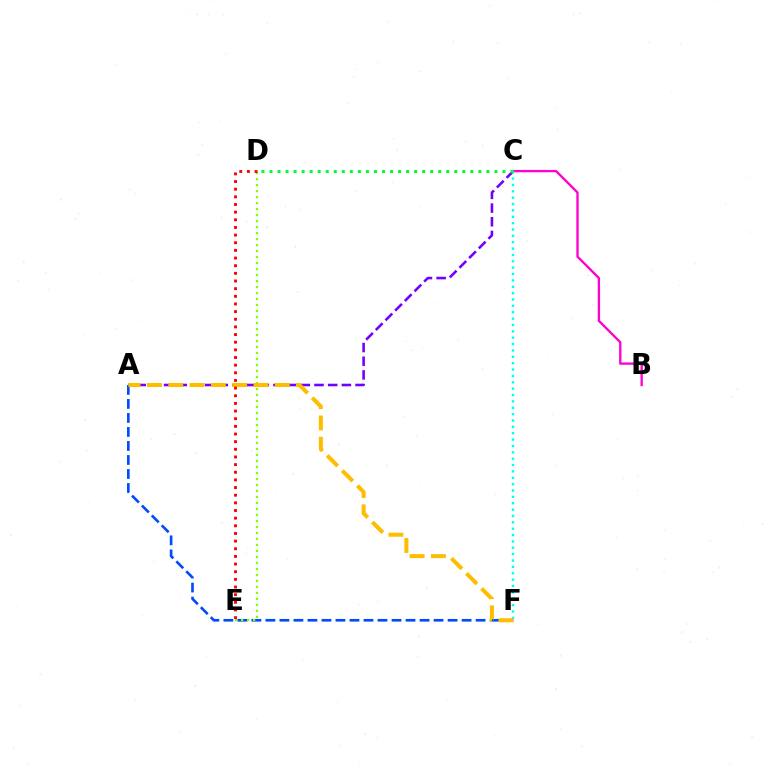{('A', 'C'): [{'color': '#7200ff', 'line_style': 'dashed', 'thickness': 1.86}], ('B', 'C'): [{'color': '#ff00cf', 'line_style': 'solid', 'thickness': 1.68}], ('A', 'F'): [{'color': '#004bff', 'line_style': 'dashed', 'thickness': 1.9}, {'color': '#ffbd00', 'line_style': 'dashed', 'thickness': 2.9}], ('C', 'F'): [{'color': '#00fff6', 'line_style': 'dotted', 'thickness': 1.73}], ('D', 'E'): [{'color': '#84ff00', 'line_style': 'dotted', 'thickness': 1.63}, {'color': '#ff0000', 'line_style': 'dotted', 'thickness': 2.08}], ('C', 'D'): [{'color': '#00ff39', 'line_style': 'dotted', 'thickness': 2.18}]}